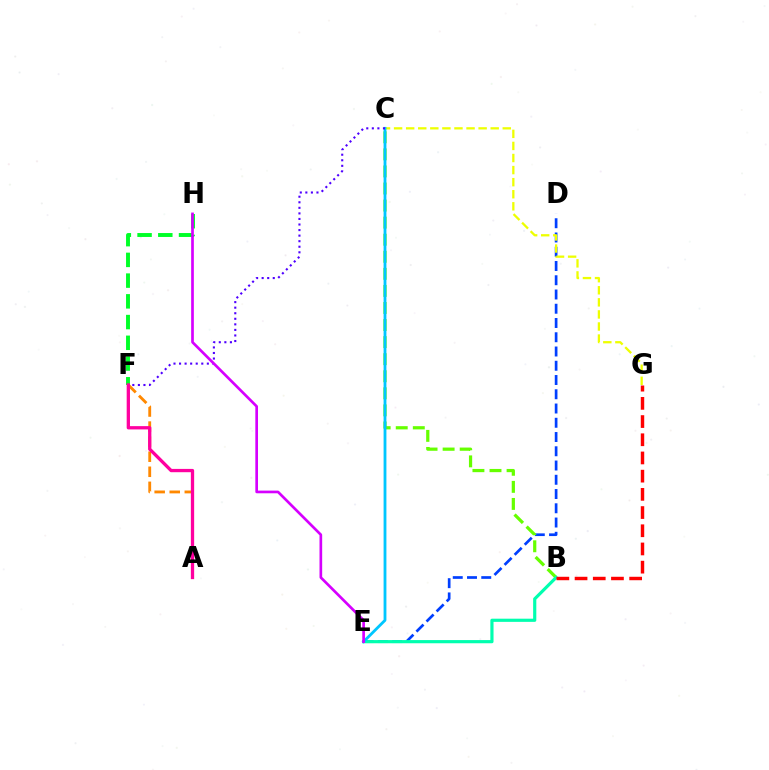{('A', 'F'): [{'color': '#ff8800', 'line_style': 'dashed', 'thickness': 2.05}, {'color': '#ff00a0', 'line_style': 'solid', 'thickness': 2.38}], ('D', 'E'): [{'color': '#003fff', 'line_style': 'dashed', 'thickness': 1.94}], ('B', 'C'): [{'color': '#66ff00', 'line_style': 'dashed', 'thickness': 2.32}], ('C', 'G'): [{'color': '#eeff00', 'line_style': 'dashed', 'thickness': 1.64}], ('B', 'E'): [{'color': '#00ffaf', 'line_style': 'solid', 'thickness': 2.28}], ('C', 'E'): [{'color': '#00c7ff', 'line_style': 'solid', 'thickness': 2.03}], ('C', 'F'): [{'color': '#4f00ff', 'line_style': 'dotted', 'thickness': 1.51}], ('F', 'H'): [{'color': '#00ff27', 'line_style': 'dashed', 'thickness': 2.82}], ('B', 'G'): [{'color': '#ff0000', 'line_style': 'dashed', 'thickness': 2.47}], ('E', 'H'): [{'color': '#d600ff', 'line_style': 'solid', 'thickness': 1.93}]}